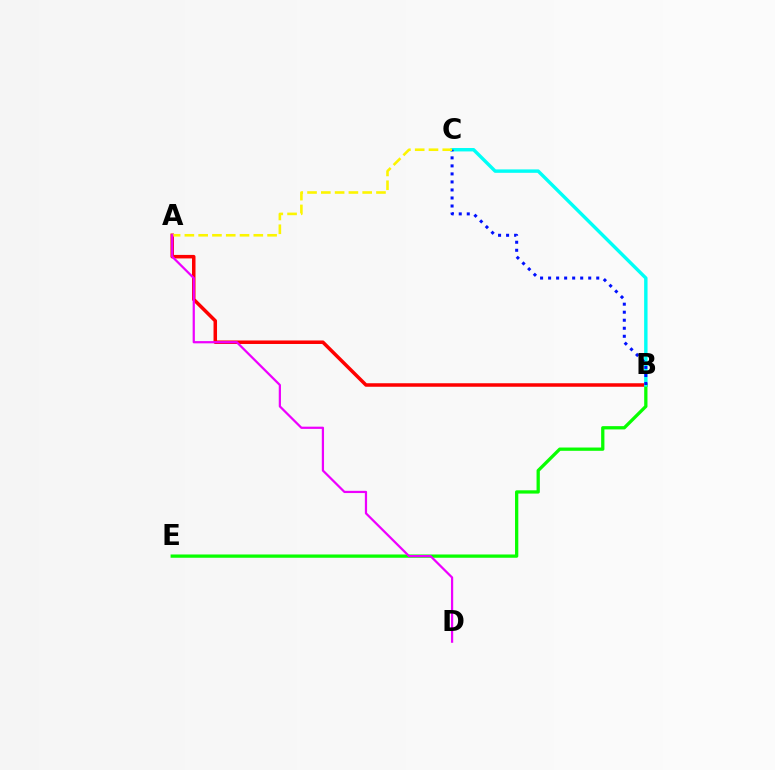{('A', 'B'): [{'color': '#ff0000', 'line_style': 'solid', 'thickness': 2.53}], ('B', 'E'): [{'color': '#08ff00', 'line_style': 'solid', 'thickness': 2.36}], ('B', 'C'): [{'color': '#00fff6', 'line_style': 'solid', 'thickness': 2.46}, {'color': '#0010ff', 'line_style': 'dotted', 'thickness': 2.18}], ('A', 'C'): [{'color': '#fcf500', 'line_style': 'dashed', 'thickness': 1.87}], ('A', 'D'): [{'color': '#ee00ff', 'line_style': 'solid', 'thickness': 1.61}]}